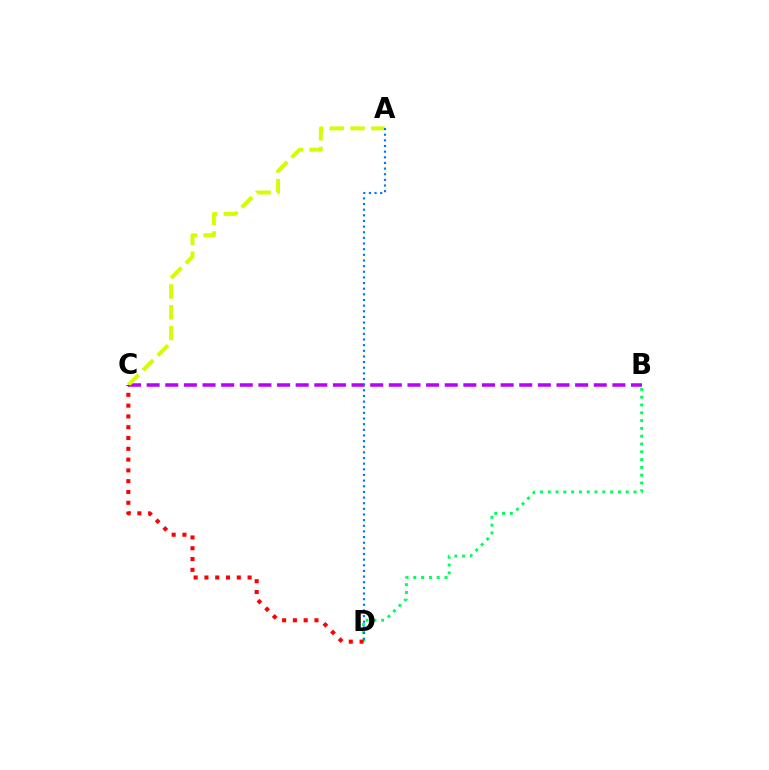{('B', 'C'): [{'color': '#b900ff', 'line_style': 'dashed', 'thickness': 2.53}], ('A', 'C'): [{'color': '#d1ff00', 'line_style': 'dashed', 'thickness': 2.83}], ('B', 'D'): [{'color': '#00ff5c', 'line_style': 'dotted', 'thickness': 2.12}], ('C', 'D'): [{'color': '#ff0000', 'line_style': 'dotted', 'thickness': 2.93}], ('A', 'D'): [{'color': '#0074ff', 'line_style': 'dotted', 'thickness': 1.53}]}